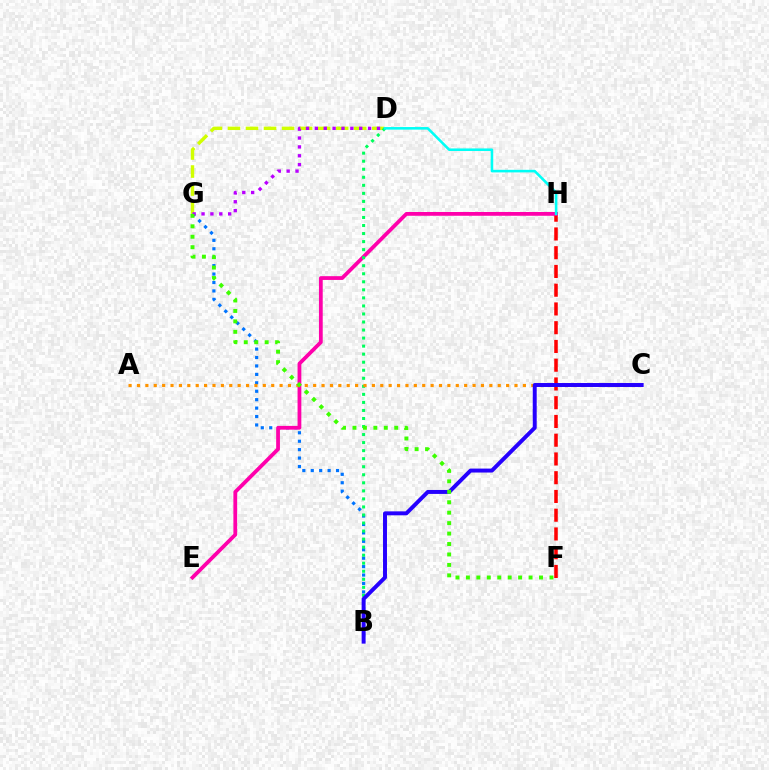{('F', 'H'): [{'color': '#ff0000', 'line_style': 'dashed', 'thickness': 2.55}], ('D', 'G'): [{'color': '#d1ff00', 'line_style': 'dashed', 'thickness': 2.45}, {'color': '#b900ff', 'line_style': 'dotted', 'thickness': 2.41}], ('B', 'G'): [{'color': '#0074ff', 'line_style': 'dotted', 'thickness': 2.29}], ('E', 'H'): [{'color': '#ff00ac', 'line_style': 'solid', 'thickness': 2.72}], ('B', 'D'): [{'color': '#00ff5c', 'line_style': 'dotted', 'thickness': 2.18}], ('A', 'C'): [{'color': '#ff9400', 'line_style': 'dotted', 'thickness': 2.28}], ('B', 'C'): [{'color': '#2500ff', 'line_style': 'solid', 'thickness': 2.85}], ('F', 'G'): [{'color': '#3dff00', 'line_style': 'dotted', 'thickness': 2.84}], ('D', 'H'): [{'color': '#00fff6', 'line_style': 'solid', 'thickness': 1.85}]}